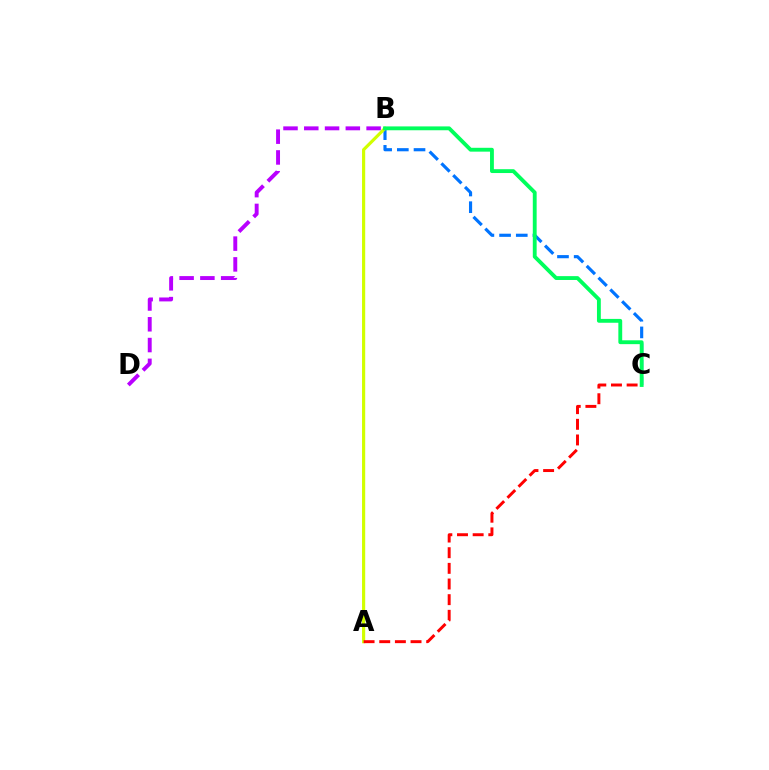{('B', 'C'): [{'color': '#0074ff', 'line_style': 'dashed', 'thickness': 2.27}, {'color': '#00ff5c', 'line_style': 'solid', 'thickness': 2.77}], ('A', 'B'): [{'color': '#d1ff00', 'line_style': 'solid', 'thickness': 2.28}], ('B', 'D'): [{'color': '#b900ff', 'line_style': 'dashed', 'thickness': 2.82}], ('A', 'C'): [{'color': '#ff0000', 'line_style': 'dashed', 'thickness': 2.13}]}